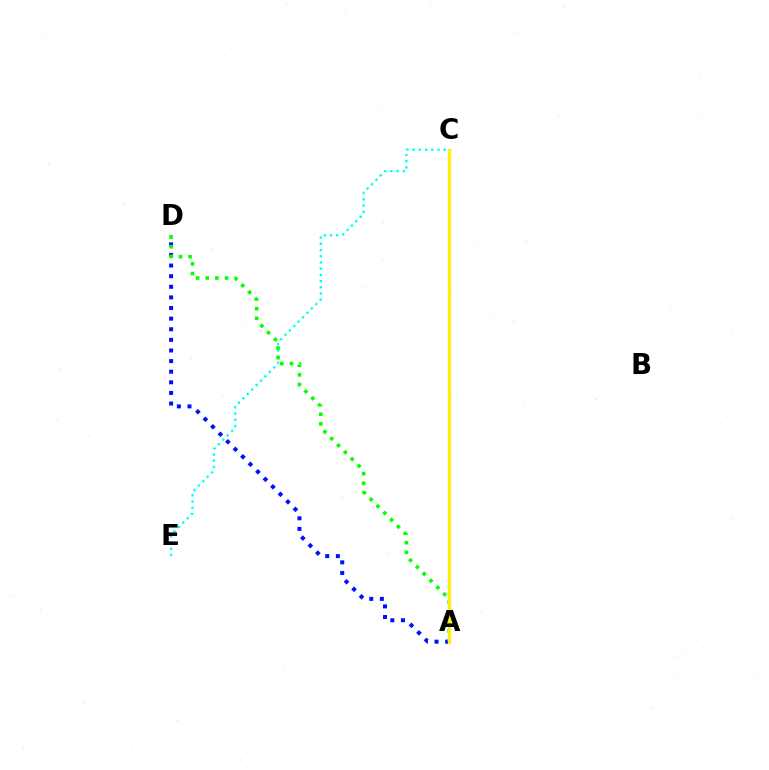{('C', 'E'): [{'color': '#00fff6', 'line_style': 'dotted', 'thickness': 1.69}], ('A', 'C'): [{'color': '#ee00ff', 'line_style': 'solid', 'thickness': 2.23}, {'color': '#ff0000', 'line_style': 'dotted', 'thickness': 1.82}, {'color': '#fcf500', 'line_style': 'solid', 'thickness': 2.13}], ('A', 'D'): [{'color': '#0010ff', 'line_style': 'dotted', 'thickness': 2.88}, {'color': '#08ff00', 'line_style': 'dotted', 'thickness': 2.62}]}